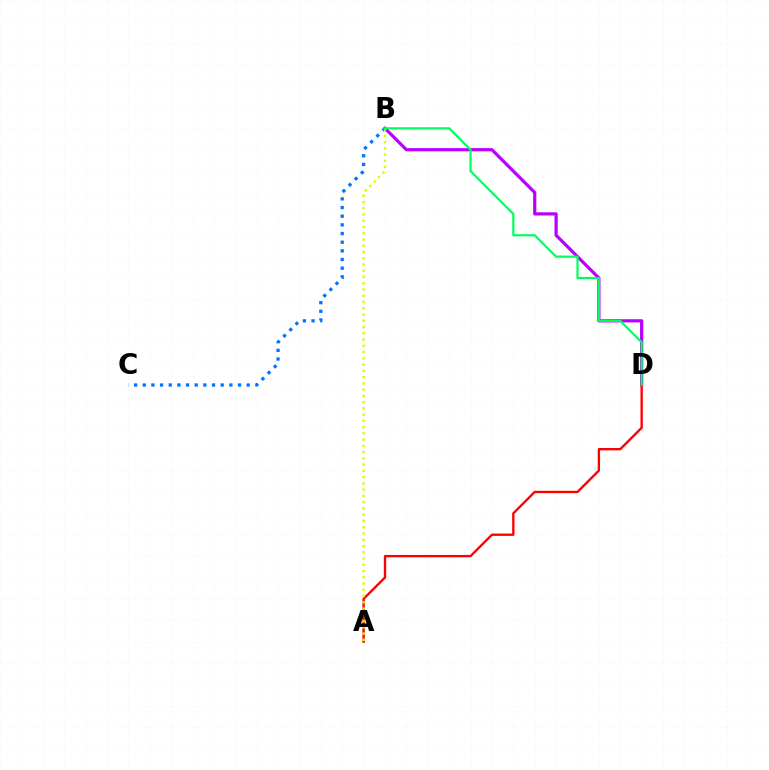{('B', 'D'): [{'color': '#b900ff', 'line_style': 'solid', 'thickness': 2.3}, {'color': '#00ff5c', 'line_style': 'solid', 'thickness': 1.59}], ('A', 'D'): [{'color': '#ff0000', 'line_style': 'solid', 'thickness': 1.69}], ('B', 'C'): [{'color': '#0074ff', 'line_style': 'dotted', 'thickness': 2.35}], ('A', 'B'): [{'color': '#d1ff00', 'line_style': 'dotted', 'thickness': 1.7}]}